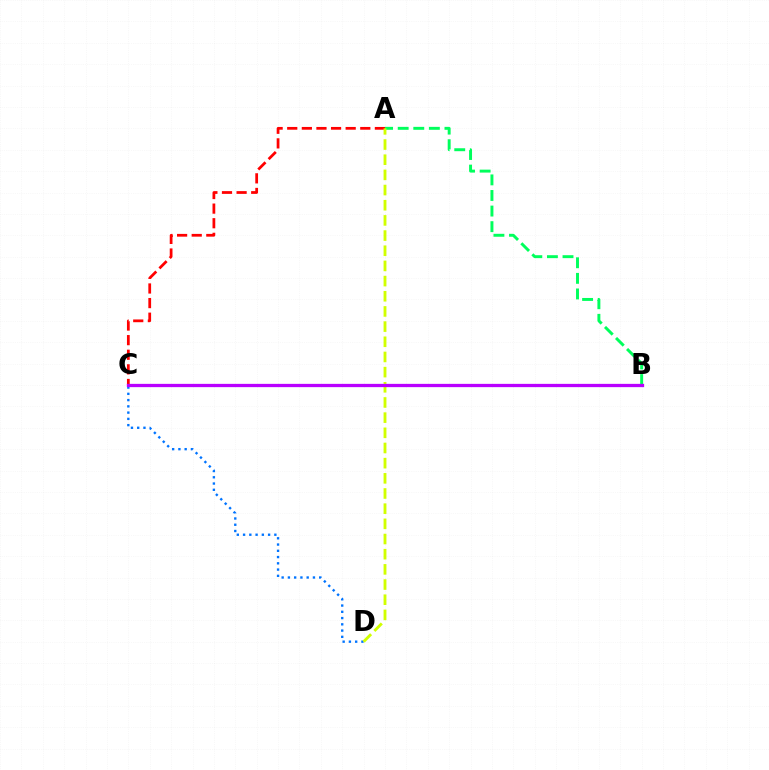{('A', 'B'): [{'color': '#00ff5c', 'line_style': 'dashed', 'thickness': 2.12}], ('A', 'C'): [{'color': '#ff0000', 'line_style': 'dashed', 'thickness': 1.98}], ('C', 'D'): [{'color': '#0074ff', 'line_style': 'dotted', 'thickness': 1.7}], ('A', 'D'): [{'color': '#d1ff00', 'line_style': 'dashed', 'thickness': 2.06}], ('B', 'C'): [{'color': '#b900ff', 'line_style': 'solid', 'thickness': 2.36}]}